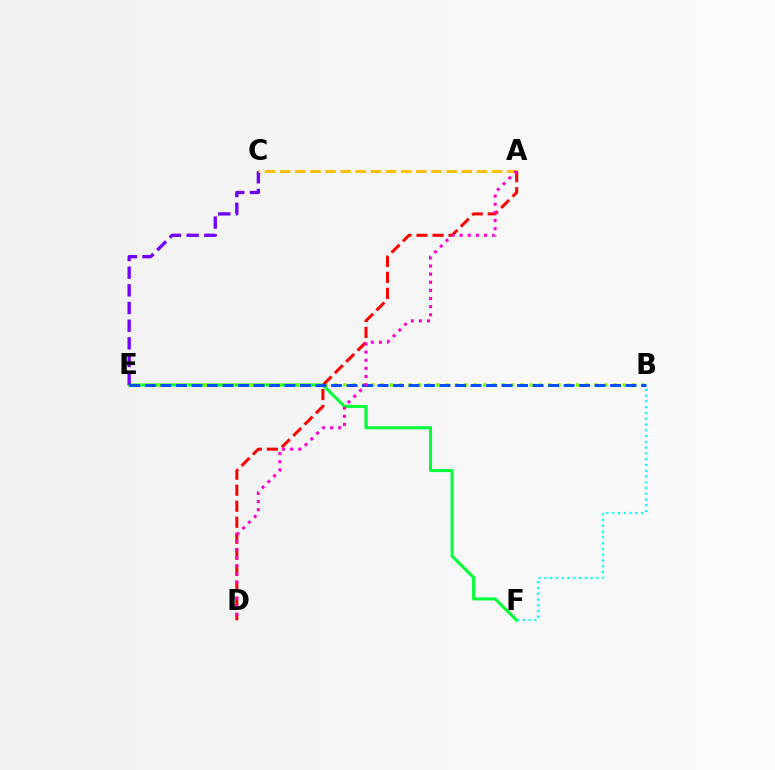{('E', 'F'): [{'color': '#00ff39', 'line_style': 'solid', 'thickness': 2.19}], ('B', 'E'): [{'color': '#84ff00', 'line_style': 'dotted', 'thickness': 2.53}, {'color': '#004bff', 'line_style': 'dashed', 'thickness': 2.11}], ('C', 'E'): [{'color': '#7200ff', 'line_style': 'dashed', 'thickness': 2.4}], ('A', 'C'): [{'color': '#ffbd00', 'line_style': 'dashed', 'thickness': 2.06}], ('B', 'F'): [{'color': '#00fff6', 'line_style': 'dotted', 'thickness': 1.57}], ('A', 'D'): [{'color': '#ff0000', 'line_style': 'dashed', 'thickness': 2.17}, {'color': '#ff00cf', 'line_style': 'dotted', 'thickness': 2.21}]}